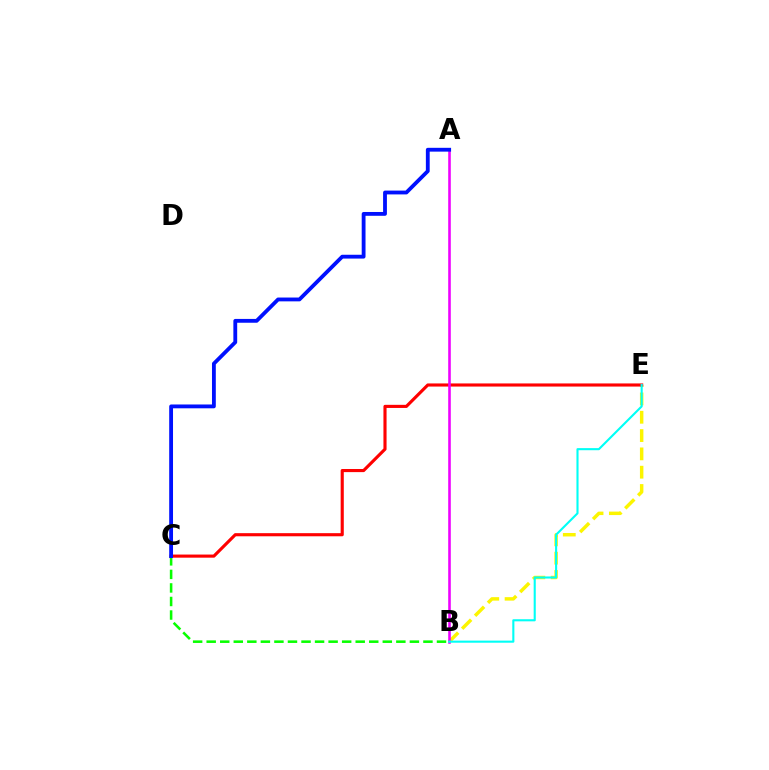{('B', 'E'): [{'color': '#fcf500', 'line_style': 'dashed', 'thickness': 2.49}, {'color': '#00fff6', 'line_style': 'solid', 'thickness': 1.52}], ('C', 'E'): [{'color': '#ff0000', 'line_style': 'solid', 'thickness': 2.25}], ('A', 'B'): [{'color': '#ee00ff', 'line_style': 'solid', 'thickness': 1.87}], ('B', 'C'): [{'color': '#08ff00', 'line_style': 'dashed', 'thickness': 1.84}], ('A', 'C'): [{'color': '#0010ff', 'line_style': 'solid', 'thickness': 2.75}]}